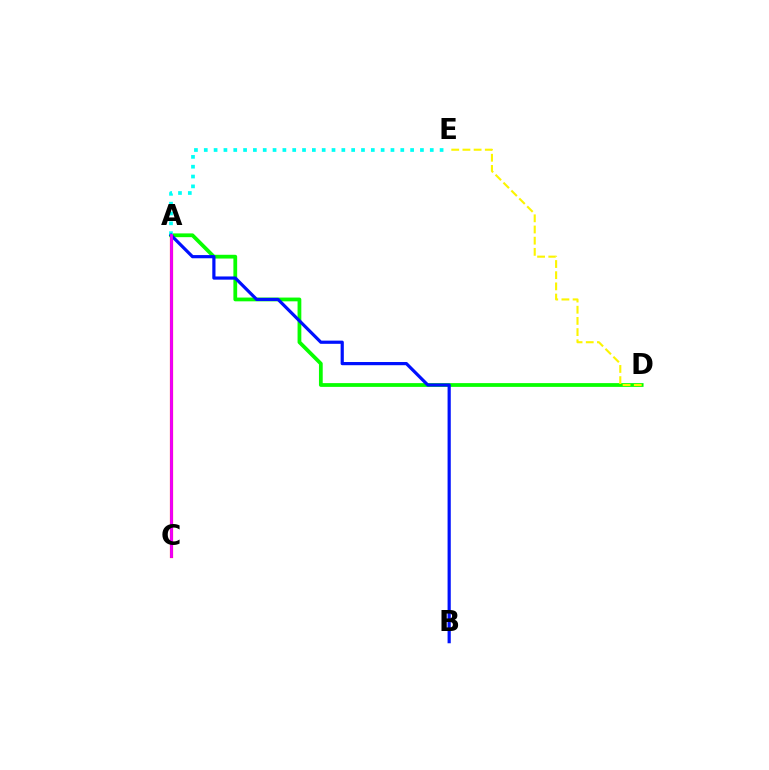{('A', 'C'): [{'color': '#ff0000', 'line_style': 'solid', 'thickness': 2.28}, {'color': '#ee00ff', 'line_style': 'solid', 'thickness': 2.03}], ('A', 'D'): [{'color': '#08ff00', 'line_style': 'solid', 'thickness': 2.71}], ('D', 'E'): [{'color': '#fcf500', 'line_style': 'dashed', 'thickness': 1.52}], ('A', 'E'): [{'color': '#00fff6', 'line_style': 'dotted', 'thickness': 2.67}], ('A', 'B'): [{'color': '#0010ff', 'line_style': 'solid', 'thickness': 2.3}]}